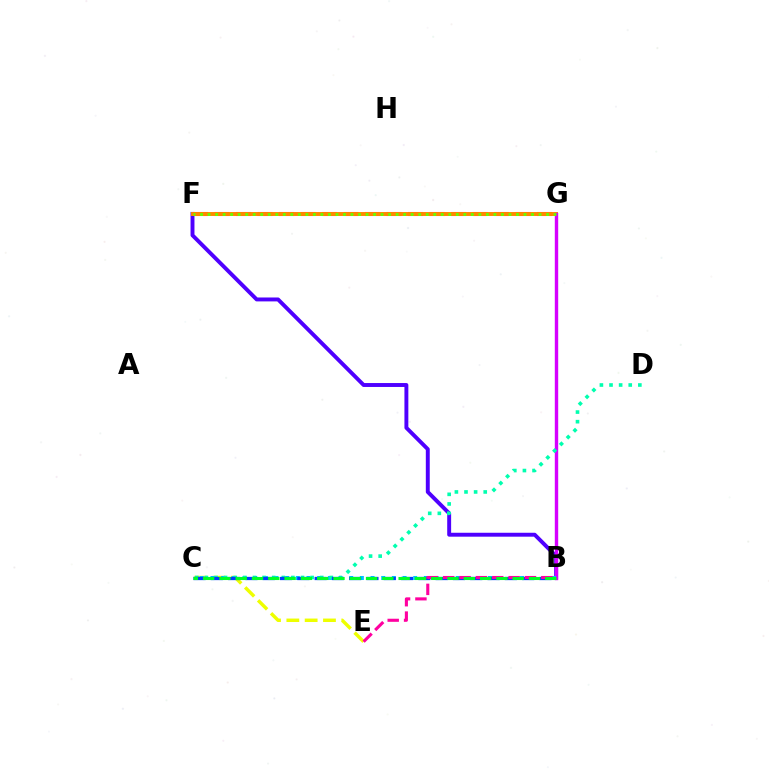{('B', 'F'): [{'color': '#4f00ff', 'line_style': 'solid', 'thickness': 2.82}], ('F', 'G'): [{'color': '#ff0000', 'line_style': 'dashed', 'thickness': 2.92}, {'color': '#ff8800', 'line_style': 'solid', 'thickness': 2.84}, {'color': '#66ff00', 'line_style': 'dotted', 'thickness': 2.04}], ('B', 'G'): [{'color': '#d600ff', 'line_style': 'solid', 'thickness': 2.44}], ('C', 'E'): [{'color': '#eeff00', 'line_style': 'dashed', 'thickness': 2.49}], ('B', 'C'): [{'color': '#00c7ff', 'line_style': 'dotted', 'thickness': 2.9}, {'color': '#003fff', 'line_style': 'dashed', 'thickness': 2.35}, {'color': '#00ff27', 'line_style': 'dashed', 'thickness': 2.21}], ('C', 'D'): [{'color': '#00ffaf', 'line_style': 'dotted', 'thickness': 2.61}], ('B', 'E'): [{'color': '#ff00a0', 'line_style': 'dashed', 'thickness': 2.22}]}